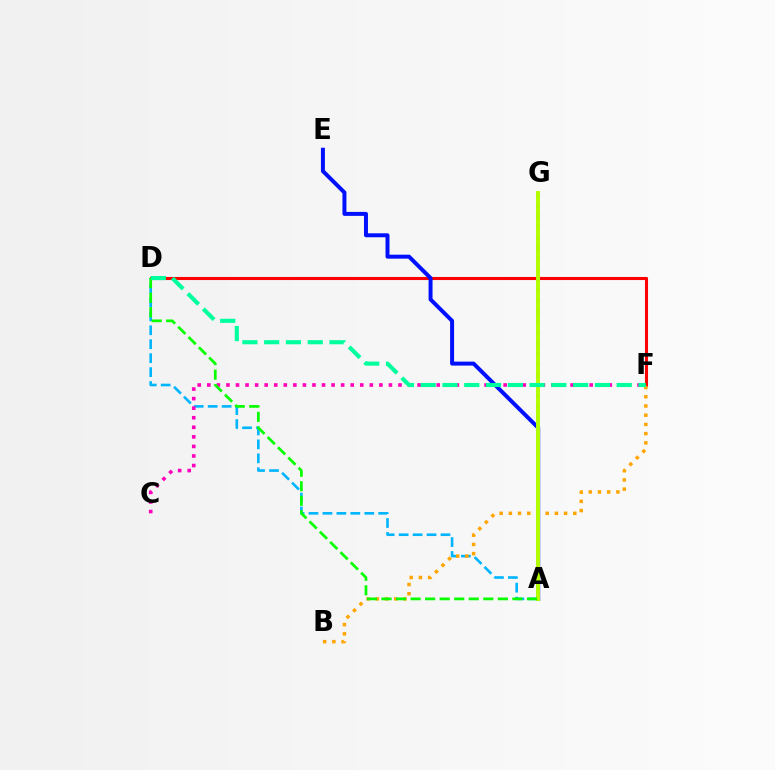{('D', 'F'): [{'color': '#ff0000', 'line_style': 'solid', 'thickness': 2.22}, {'color': '#00ff9d', 'line_style': 'dashed', 'thickness': 2.96}], ('A', 'D'): [{'color': '#00b5ff', 'line_style': 'dashed', 'thickness': 1.89}, {'color': '#08ff00', 'line_style': 'dashed', 'thickness': 1.98}], ('A', 'E'): [{'color': '#0010ff', 'line_style': 'solid', 'thickness': 2.86}], ('C', 'F'): [{'color': '#ff00bd', 'line_style': 'dotted', 'thickness': 2.6}], ('B', 'F'): [{'color': '#ffa500', 'line_style': 'dotted', 'thickness': 2.5}], ('A', 'G'): [{'color': '#9b00ff', 'line_style': 'dotted', 'thickness': 2.88}, {'color': '#b3ff00', 'line_style': 'solid', 'thickness': 2.83}]}